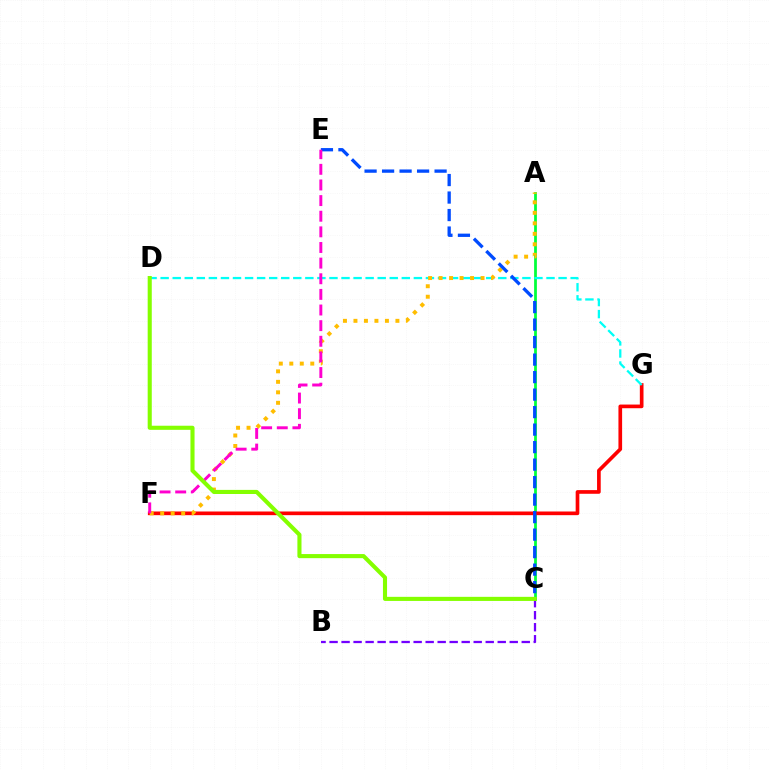{('B', 'C'): [{'color': '#7200ff', 'line_style': 'dashed', 'thickness': 1.63}], ('A', 'C'): [{'color': '#00ff39', 'line_style': 'solid', 'thickness': 1.99}], ('F', 'G'): [{'color': '#ff0000', 'line_style': 'solid', 'thickness': 2.64}], ('D', 'G'): [{'color': '#00fff6', 'line_style': 'dashed', 'thickness': 1.64}], ('A', 'F'): [{'color': '#ffbd00', 'line_style': 'dotted', 'thickness': 2.85}], ('C', 'E'): [{'color': '#004bff', 'line_style': 'dashed', 'thickness': 2.38}], ('E', 'F'): [{'color': '#ff00cf', 'line_style': 'dashed', 'thickness': 2.12}], ('C', 'D'): [{'color': '#84ff00', 'line_style': 'solid', 'thickness': 2.95}]}